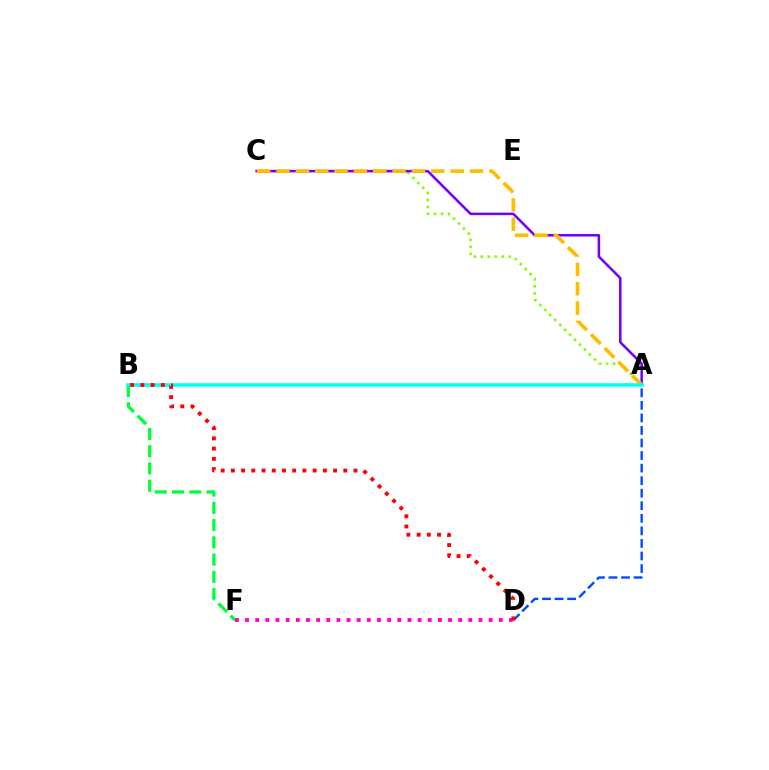{('A', 'D'): [{'color': '#004bff', 'line_style': 'dashed', 'thickness': 1.71}], ('A', 'C'): [{'color': '#84ff00', 'line_style': 'dotted', 'thickness': 1.9}, {'color': '#7200ff', 'line_style': 'solid', 'thickness': 1.82}, {'color': '#ffbd00', 'line_style': 'dashed', 'thickness': 2.63}], ('B', 'F'): [{'color': '#00ff39', 'line_style': 'dashed', 'thickness': 2.34}], ('D', 'F'): [{'color': '#ff00cf', 'line_style': 'dotted', 'thickness': 2.76}], ('A', 'B'): [{'color': '#00fff6', 'line_style': 'solid', 'thickness': 2.56}], ('B', 'D'): [{'color': '#ff0000', 'line_style': 'dotted', 'thickness': 2.78}]}